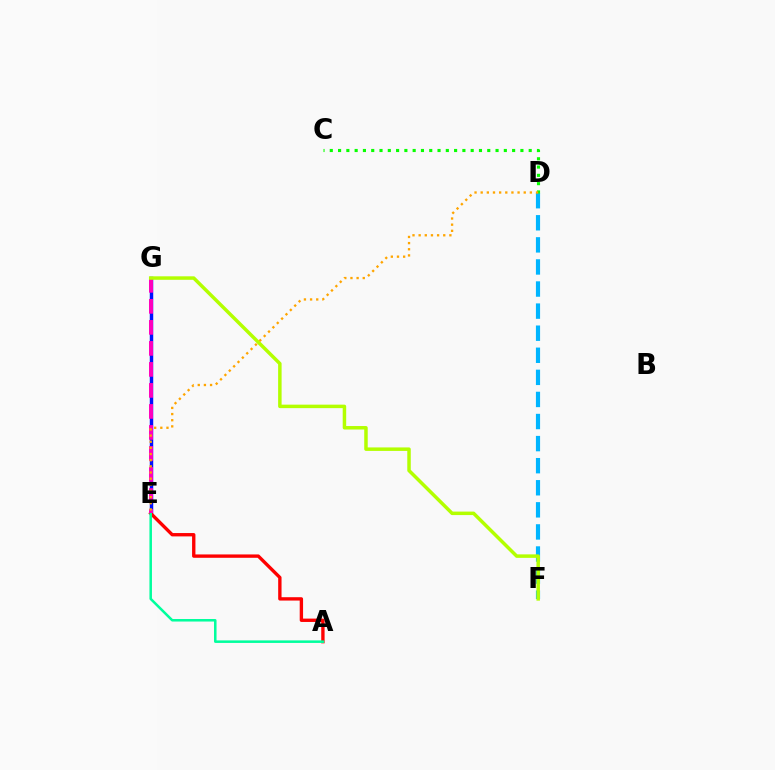{('E', 'G'): [{'color': '#9b00ff', 'line_style': 'solid', 'thickness': 1.91}, {'color': '#0010ff', 'line_style': 'solid', 'thickness': 2.49}, {'color': '#ff00bd', 'line_style': 'dashed', 'thickness': 2.85}], ('D', 'F'): [{'color': '#00b5ff', 'line_style': 'dashed', 'thickness': 3.0}], ('A', 'E'): [{'color': '#ff0000', 'line_style': 'solid', 'thickness': 2.41}, {'color': '#00ff9d', 'line_style': 'solid', 'thickness': 1.82}], ('C', 'D'): [{'color': '#08ff00', 'line_style': 'dotted', 'thickness': 2.25}], ('F', 'G'): [{'color': '#b3ff00', 'line_style': 'solid', 'thickness': 2.51}], ('D', 'E'): [{'color': '#ffa500', 'line_style': 'dotted', 'thickness': 1.67}]}